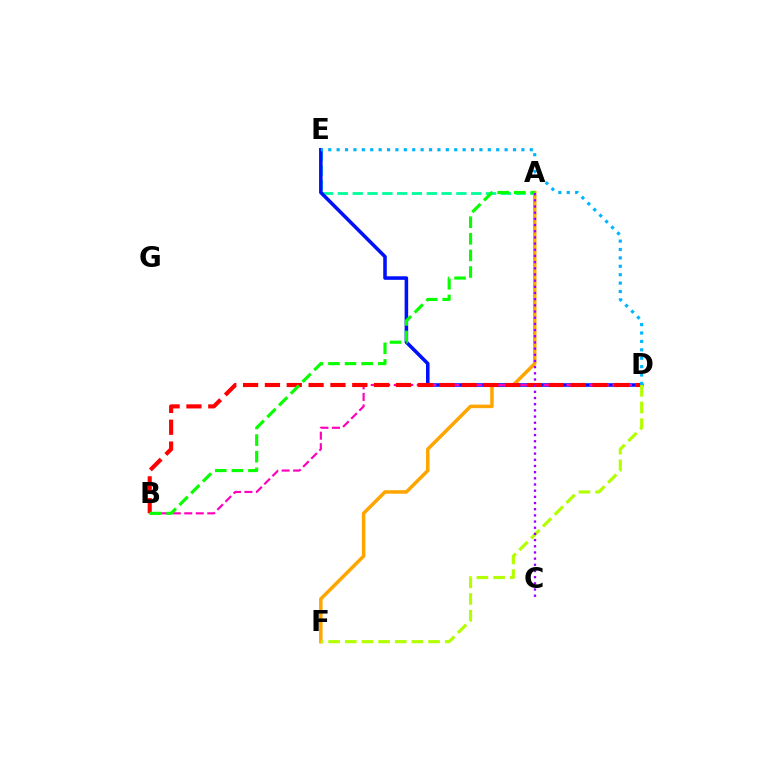{('A', 'E'): [{'color': '#00ff9d', 'line_style': 'dashed', 'thickness': 2.01}], ('A', 'F'): [{'color': '#ffa500', 'line_style': 'solid', 'thickness': 2.53}], ('D', 'E'): [{'color': '#0010ff', 'line_style': 'solid', 'thickness': 2.55}, {'color': '#00b5ff', 'line_style': 'dotted', 'thickness': 2.28}], ('B', 'D'): [{'color': '#ff00bd', 'line_style': 'dashed', 'thickness': 1.56}, {'color': '#ff0000', 'line_style': 'dashed', 'thickness': 2.97}], ('A', 'B'): [{'color': '#08ff00', 'line_style': 'dashed', 'thickness': 2.25}], ('D', 'F'): [{'color': '#b3ff00', 'line_style': 'dashed', 'thickness': 2.26}], ('A', 'C'): [{'color': '#9b00ff', 'line_style': 'dotted', 'thickness': 1.68}]}